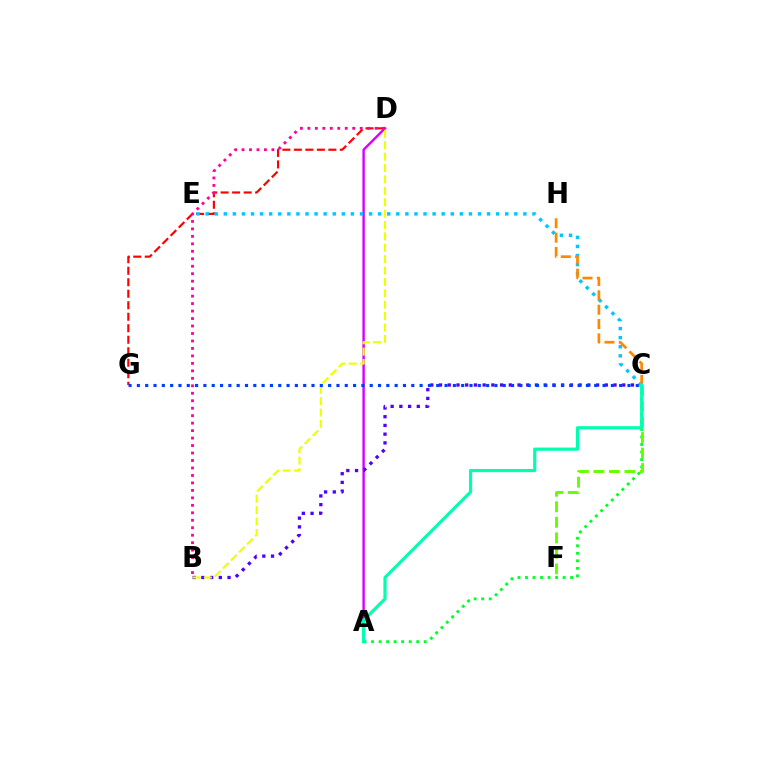{('A', 'C'): [{'color': '#00ff27', 'line_style': 'dotted', 'thickness': 2.04}, {'color': '#00ffaf', 'line_style': 'solid', 'thickness': 2.29}], ('A', 'D'): [{'color': '#d600ff', 'line_style': 'solid', 'thickness': 1.74}], ('D', 'G'): [{'color': '#ff0000', 'line_style': 'dashed', 'thickness': 1.56}], ('B', 'C'): [{'color': '#4f00ff', 'line_style': 'dotted', 'thickness': 2.37}], ('C', 'E'): [{'color': '#00c7ff', 'line_style': 'dotted', 'thickness': 2.47}], ('B', 'D'): [{'color': '#ff00a0', 'line_style': 'dotted', 'thickness': 2.03}, {'color': '#eeff00', 'line_style': 'dashed', 'thickness': 1.55}], ('C', 'H'): [{'color': '#ff8800', 'line_style': 'dashed', 'thickness': 1.95}], ('C', 'G'): [{'color': '#003fff', 'line_style': 'dotted', 'thickness': 2.26}], ('C', 'F'): [{'color': '#66ff00', 'line_style': 'dashed', 'thickness': 2.11}]}